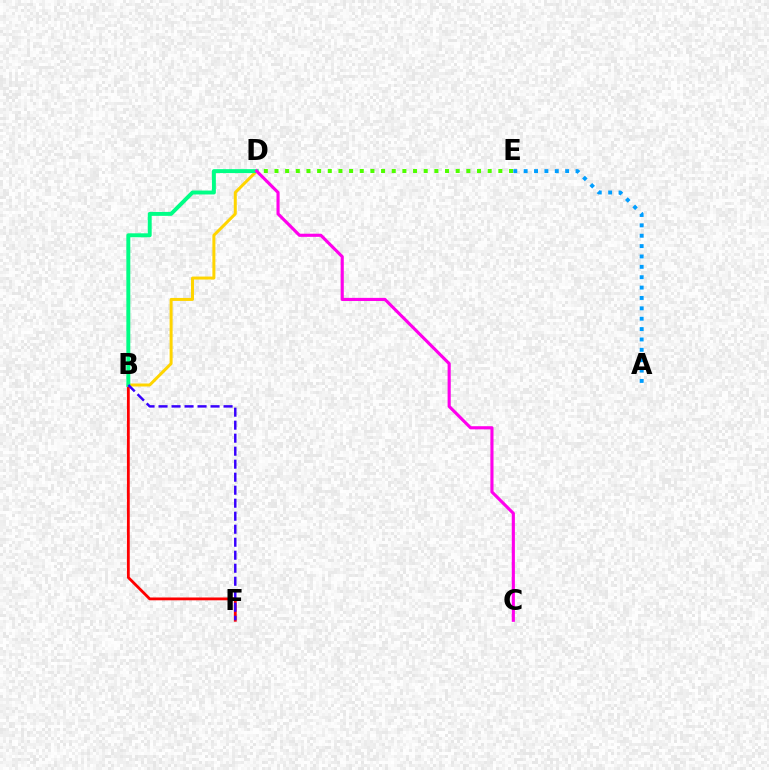{('D', 'E'): [{'color': '#4fff00', 'line_style': 'dotted', 'thickness': 2.9}], ('B', 'D'): [{'color': '#ffd500', 'line_style': 'solid', 'thickness': 2.16}, {'color': '#00ff86', 'line_style': 'solid', 'thickness': 2.83}], ('B', 'F'): [{'color': '#ff0000', 'line_style': 'solid', 'thickness': 2.03}, {'color': '#3700ff', 'line_style': 'dashed', 'thickness': 1.77}], ('C', 'D'): [{'color': '#ff00ed', 'line_style': 'solid', 'thickness': 2.25}], ('A', 'E'): [{'color': '#009eff', 'line_style': 'dotted', 'thickness': 2.82}]}